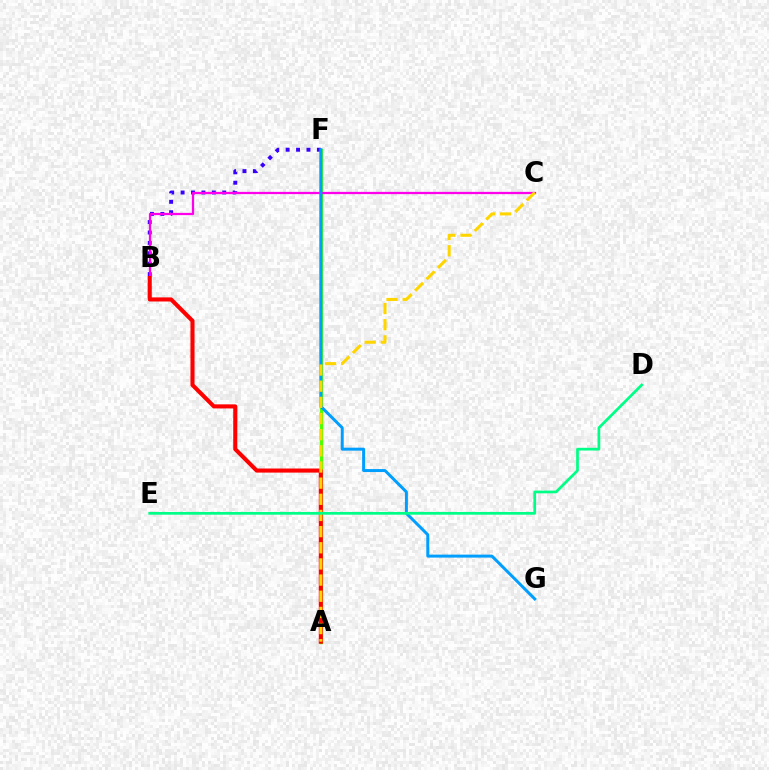{('B', 'F'): [{'color': '#3700ff', 'line_style': 'dotted', 'thickness': 2.83}], ('A', 'F'): [{'color': '#4fff00', 'line_style': 'solid', 'thickness': 2.41}], ('B', 'C'): [{'color': '#ff00ed', 'line_style': 'solid', 'thickness': 1.63}], ('F', 'G'): [{'color': '#009eff', 'line_style': 'solid', 'thickness': 2.14}], ('A', 'B'): [{'color': '#ff0000', 'line_style': 'solid', 'thickness': 2.94}], ('A', 'C'): [{'color': '#ffd500', 'line_style': 'dashed', 'thickness': 2.19}], ('D', 'E'): [{'color': '#00ff86', 'line_style': 'solid', 'thickness': 1.96}]}